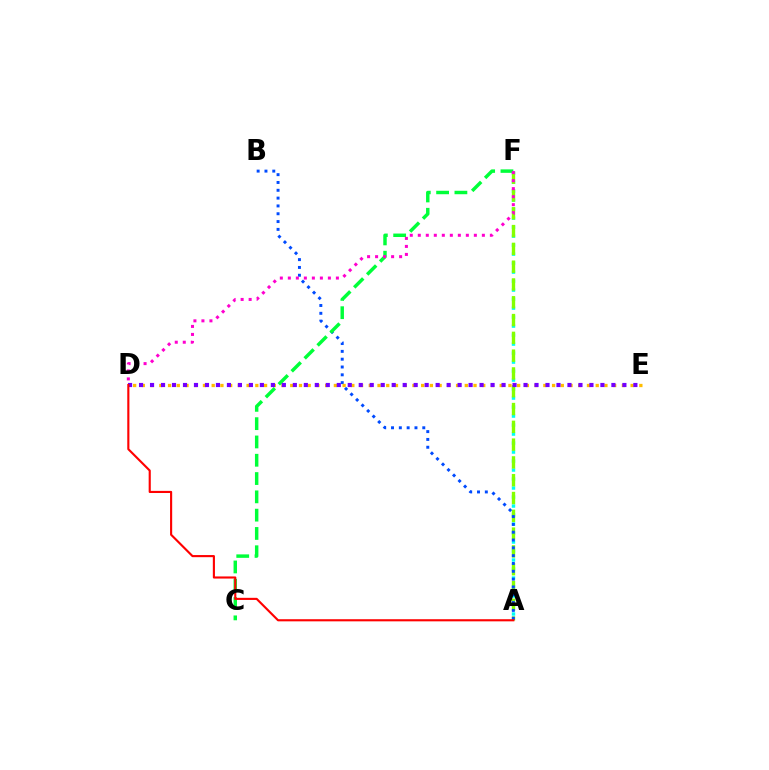{('A', 'F'): [{'color': '#00fff6', 'line_style': 'dotted', 'thickness': 2.44}, {'color': '#84ff00', 'line_style': 'dashed', 'thickness': 2.42}], ('A', 'B'): [{'color': '#004bff', 'line_style': 'dotted', 'thickness': 2.12}], ('D', 'E'): [{'color': '#ffbd00', 'line_style': 'dotted', 'thickness': 2.37}, {'color': '#7200ff', 'line_style': 'dotted', 'thickness': 2.98}], ('C', 'F'): [{'color': '#00ff39', 'line_style': 'dashed', 'thickness': 2.49}], ('D', 'F'): [{'color': '#ff00cf', 'line_style': 'dotted', 'thickness': 2.18}], ('A', 'D'): [{'color': '#ff0000', 'line_style': 'solid', 'thickness': 1.53}]}